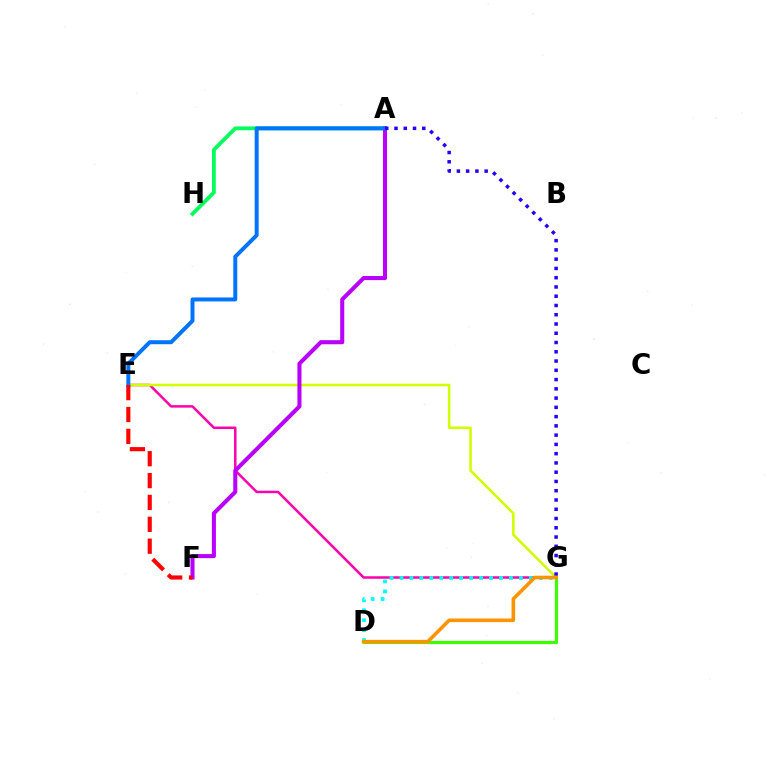{('D', 'G'): [{'color': '#3dff00', 'line_style': 'solid', 'thickness': 2.29}, {'color': '#00fff6', 'line_style': 'dotted', 'thickness': 2.7}, {'color': '#ff9400', 'line_style': 'solid', 'thickness': 2.58}], ('E', 'G'): [{'color': '#ff00ac', 'line_style': 'solid', 'thickness': 1.79}, {'color': '#d1ff00', 'line_style': 'solid', 'thickness': 1.86}], ('A', 'H'): [{'color': '#00ff5c', 'line_style': 'solid', 'thickness': 2.74}], ('A', 'F'): [{'color': '#b900ff', 'line_style': 'solid', 'thickness': 2.93}], ('A', 'E'): [{'color': '#0074ff', 'line_style': 'solid', 'thickness': 2.86}], ('A', 'G'): [{'color': '#2500ff', 'line_style': 'dotted', 'thickness': 2.52}], ('E', 'F'): [{'color': '#ff0000', 'line_style': 'dashed', 'thickness': 2.97}]}